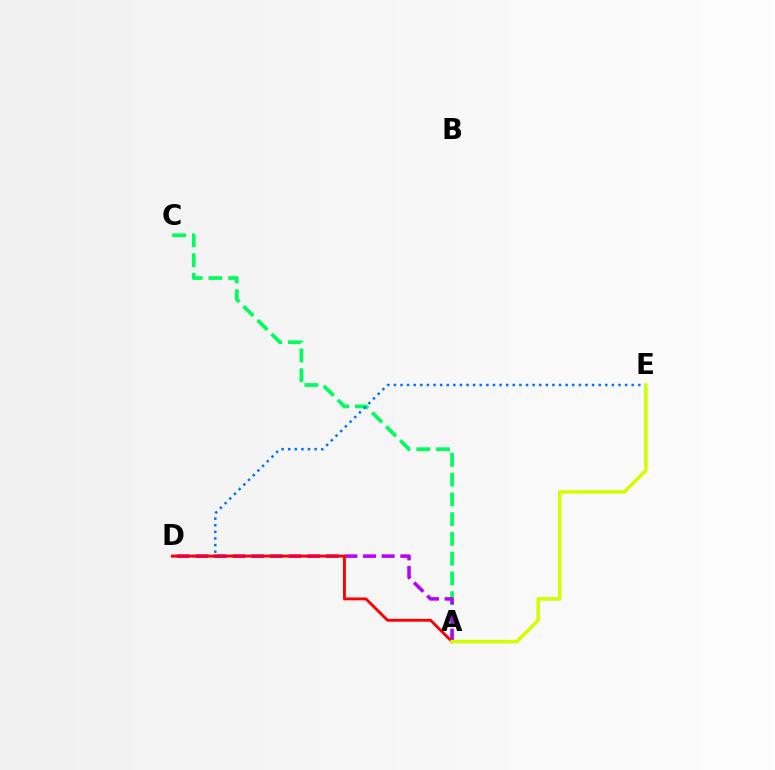{('A', 'C'): [{'color': '#00ff5c', 'line_style': 'dashed', 'thickness': 2.68}], ('D', 'E'): [{'color': '#0074ff', 'line_style': 'dotted', 'thickness': 1.79}], ('A', 'D'): [{'color': '#b900ff', 'line_style': 'dashed', 'thickness': 2.53}, {'color': '#ff0000', 'line_style': 'solid', 'thickness': 2.06}], ('A', 'E'): [{'color': '#d1ff00', 'line_style': 'solid', 'thickness': 2.57}]}